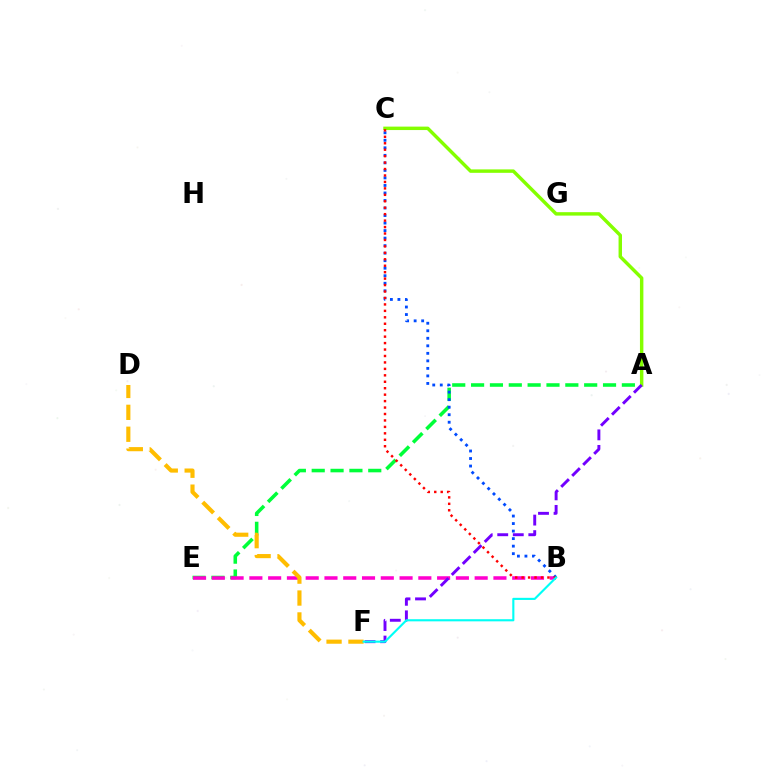{('A', 'E'): [{'color': '#00ff39', 'line_style': 'dashed', 'thickness': 2.56}], ('B', 'E'): [{'color': '#ff00cf', 'line_style': 'dashed', 'thickness': 2.55}], ('B', 'C'): [{'color': '#004bff', 'line_style': 'dotted', 'thickness': 2.04}, {'color': '#ff0000', 'line_style': 'dotted', 'thickness': 1.75}], ('D', 'F'): [{'color': '#ffbd00', 'line_style': 'dashed', 'thickness': 2.98}], ('A', 'C'): [{'color': '#84ff00', 'line_style': 'solid', 'thickness': 2.47}], ('A', 'F'): [{'color': '#7200ff', 'line_style': 'dashed', 'thickness': 2.11}], ('B', 'F'): [{'color': '#00fff6', 'line_style': 'solid', 'thickness': 1.53}]}